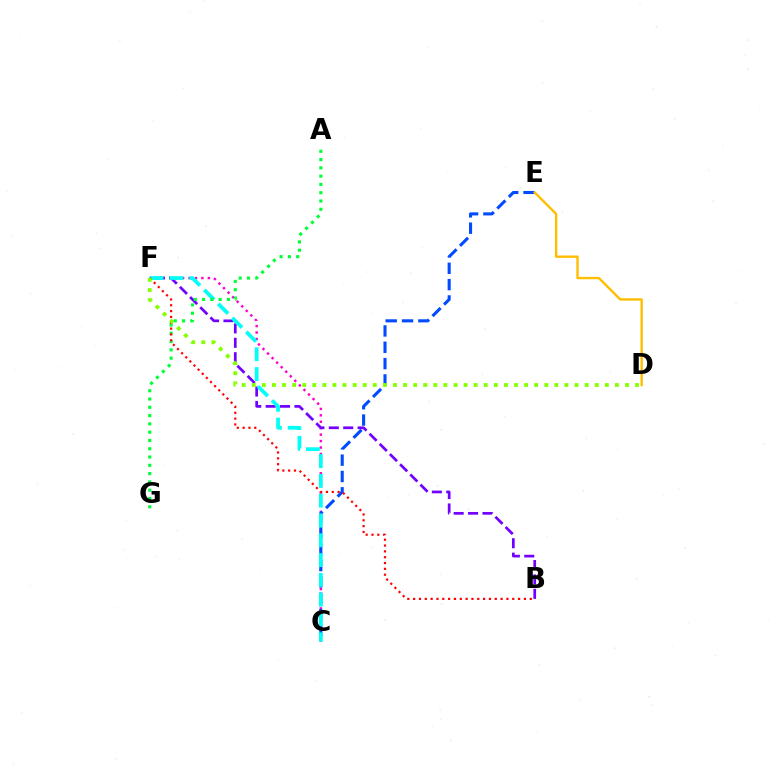{('C', 'F'): [{'color': '#ff00cf', 'line_style': 'dotted', 'thickness': 1.75}, {'color': '#00fff6', 'line_style': 'dashed', 'thickness': 2.69}], ('C', 'E'): [{'color': '#004bff', 'line_style': 'dashed', 'thickness': 2.22}], ('B', 'F'): [{'color': '#7200ff', 'line_style': 'dashed', 'thickness': 1.96}, {'color': '#ff0000', 'line_style': 'dotted', 'thickness': 1.58}], ('D', 'E'): [{'color': '#ffbd00', 'line_style': 'solid', 'thickness': 1.7}], ('A', 'G'): [{'color': '#00ff39', 'line_style': 'dotted', 'thickness': 2.25}], ('D', 'F'): [{'color': '#84ff00', 'line_style': 'dotted', 'thickness': 2.74}]}